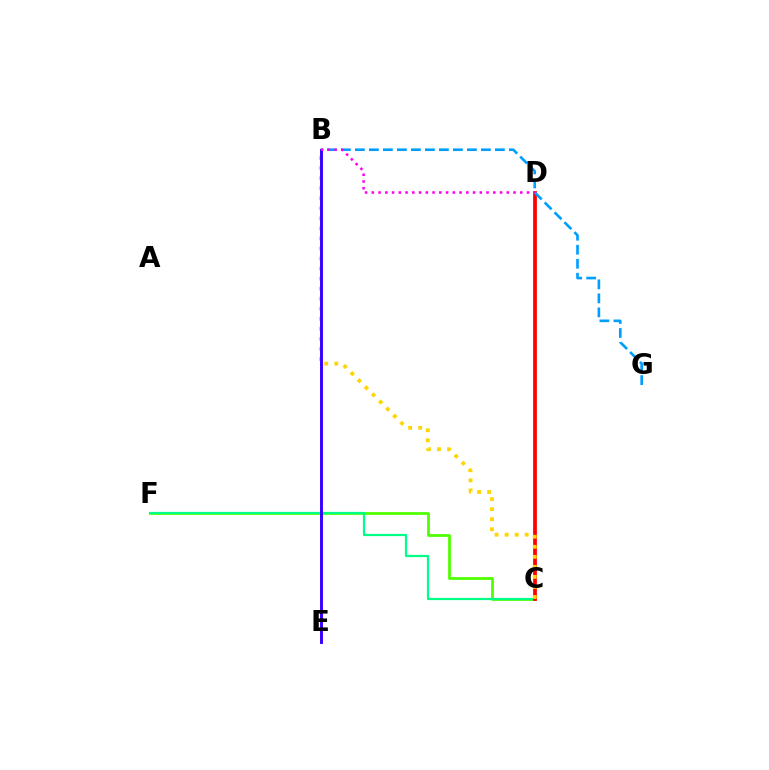{('C', 'F'): [{'color': '#4fff00', 'line_style': 'solid', 'thickness': 2.0}, {'color': '#00ff86', 'line_style': 'solid', 'thickness': 1.61}], ('C', 'D'): [{'color': '#ff0000', 'line_style': 'solid', 'thickness': 2.7}], ('B', 'C'): [{'color': '#ffd500', 'line_style': 'dotted', 'thickness': 2.73}], ('B', 'G'): [{'color': '#009eff', 'line_style': 'dashed', 'thickness': 1.9}], ('B', 'E'): [{'color': '#3700ff', 'line_style': 'solid', 'thickness': 2.1}], ('B', 'D'): [{'color': '#ff00ed', 'line_style': 'dotted', 'thickness': 1.83}]}